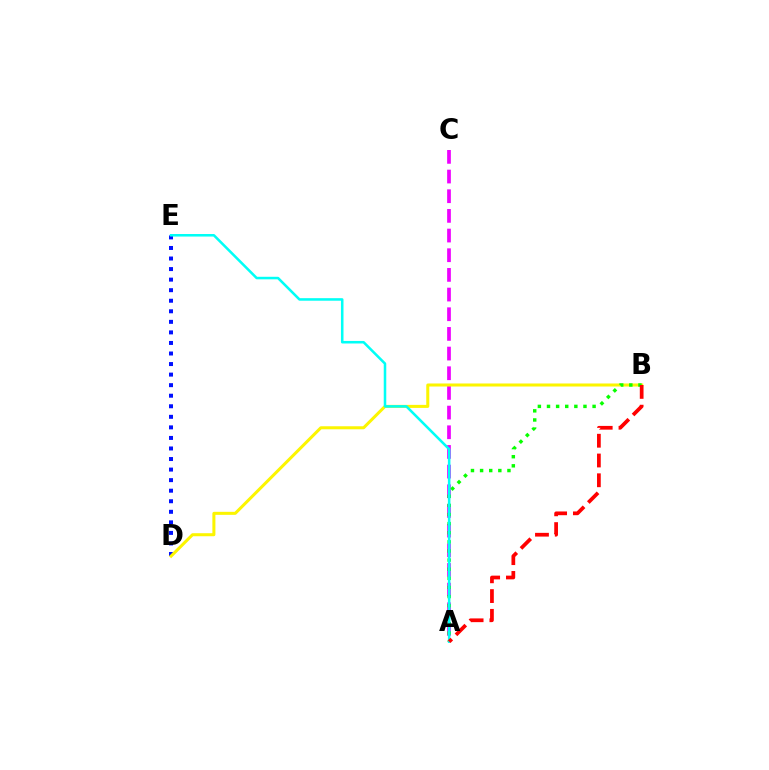{('A', 'C'): [{'color': '#ee00ff', 'line_style': 'dashed', 'thickness': 2.67}], ('D', 'E'): [{'color': '#0010ff', 'line_style': 'dotted', 'thickness': 2.87}], ('B', 'D'): [{'color': '#fcf500', 'line_style': 'solid', 'thickness': 2.18}], ('A', 'B'): [{'color': '#08ff00', 'line_style': 'dotted', 'thickness': 2.48}, {'color': '#ff0000', 'line_style': 'dashed', 'thickness': 2.69}], ('A', 'E'): [{'color': '#00fff6', 'line_style': 'solid', 'thickness': 1.83}]}